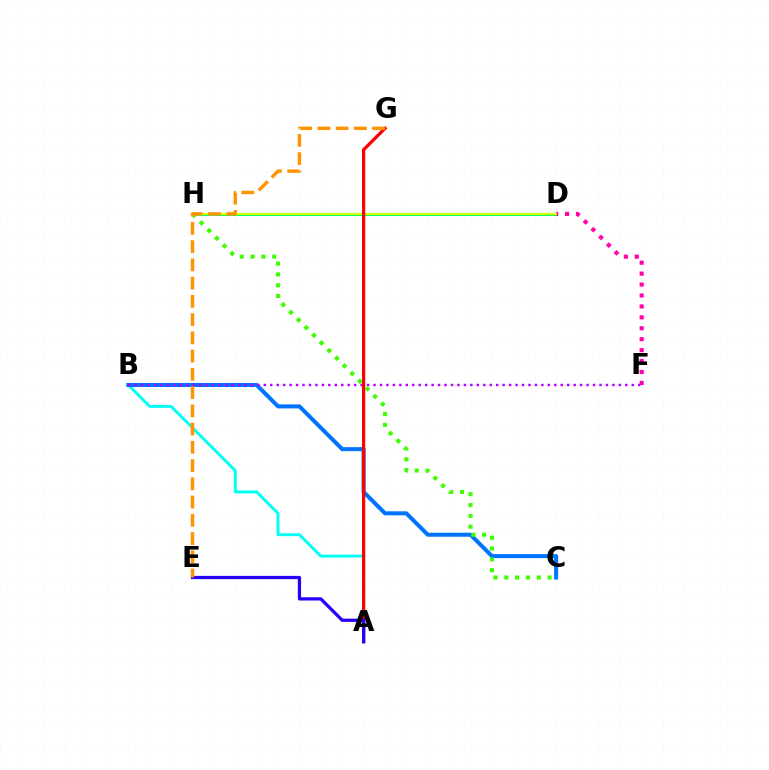{('D', 'H'): [{'color': '#00ff5c', 'line_style': 'solid', 'thickness': 2.18}, {'color': '#d1ff00', 'line_style': 'solid', 'thickness': 1.51}], ('A', 'B'): [{'color': '#00fff6', 'line_style': 'solid', 'thickness': 2.1}], ('B', 'C'): [{'color': '#0074ff', 'line_style': 'solid', 'thickness': 2.9}], ('D', 'F'): [{'color': '#ff00ac', 'line_style': 'dotted', 'thickness': 2.97}], ('B', 'F'): [{'color': '#b900ff', 'line_style': 'dotted', 'thickness': 1.75}], ('C', 'H'): [{'color': '#3dff00', 'line_style': 'dotted', 'thickness': 2.94}], ('A', 'G'): [{'color': '#ff0000', 'line_style': 'solid', 'thickness': 2.33}], ('A', 'E'): [{'color': '#2500ff', 'line_style': 'solid', 'thickness': 2.33}], ('E', 'G'): [{'color': '#ff9400', 'line_style': 'dashed', 'thickness': 2.48}]}